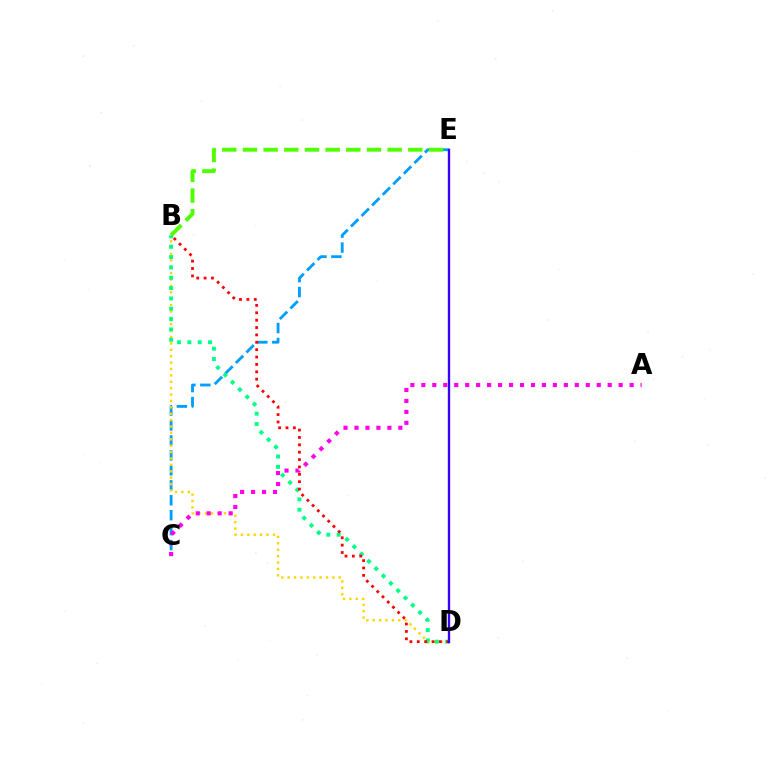{('C', 'E'): [{'color': '#009eff', 'line_style': 'dashed', 'thickness': 2.03}], ('B', 'D'): [{'color': '#ffd500', 'line_style': 'dotted', 'thickness': 1.74}, {'color': '#00ff86', 'line_style': 'dotted', 'thickness': 2.81}, {'color': '#ff0000', 'line_style': 'dotted', 'thickness': 2.0}], ('A', 'C'): [{'color': '#ff00ed', 'line_style': 'dotted', 'thickness': 2.98}], ('B', 'E'): [{'color': '#4fff00', 'line_style': 'dashed', 'thickness': 2.81}], ('D', 'E'): [{'color': '#3700ff', 'line_style': 'solid', 'thickness': 1.7}]}